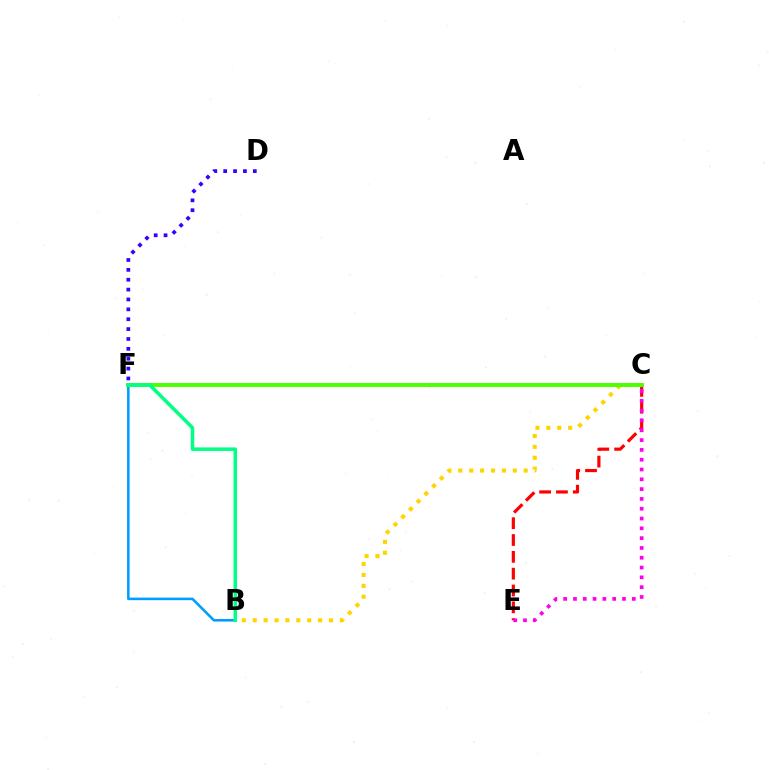{('C', 'E'): [{'color': '#ff0000', 'line_style': 'dashed', 'thickness': 2.29}, {'color': '#ff00ed', 'line_style': 'dotted', 'thickness': 2.66}], ('D', 'F'): [{'color': '#3700ff', 'line_style': 'dotted', 'thickness': 2.68}], ('B', 'F'): [{'color': '#009eff', 'line_style': 'solid', 'thickness': 1.85}, {'color': '#00ff86', 'line_style': 'solid', 'thickness': 2.54}], ('B', 'C'): [{'color': '#ffd500', 'line_style': 'dotted', 'thickness': 2.96}], ('C', 'F'): [{'color': '#4fff00', 'line_style': 'solid', 'thickness': 2.84}]}